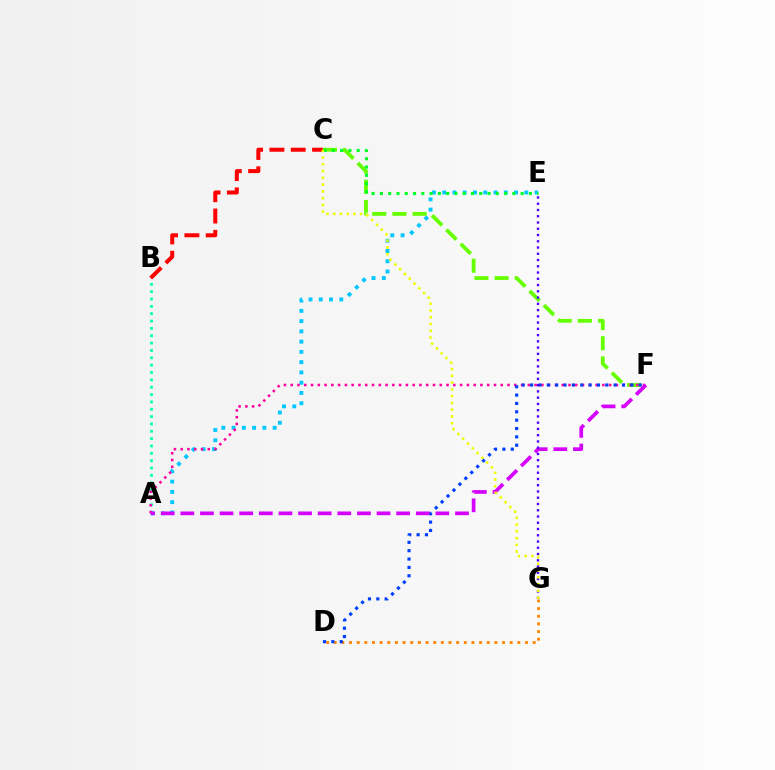{('B', 'C'): [{'color': '#ff0000', 'line_style': 'dashed', 'thickness': 2.9}], ('A', 'E'): [{'color': '#00c7ff', 'line_style': 'dotted', 'thickness': 2.79}], ('A', 'B'): [{'color': '#00ffaf', 'line_style': 'dotted', 'thickness': 2.0}], ('D', 'G'): [{'color': '#ff8800', 'line_style': 'dotted', 'thickness': 2.08}], ('C', 'F'): [{'color': '#66ff00', 'line_style': 'dashed', 'thickness': 2.74}], ('C', 'E'): [{'color': '#00ff27', 'line_style': 'dotted', 'thickness': 2.25}], ('A', 'F'): [{'color': '#ff00a0', 'line_style': 'dotted', 'thickness': 1.84}, {'color': '#d600ff', 'line_style': 'dashed', 'thickness': 2.67}], ('D', 'F'): [{'color': '#003fff', 'line_style': 'dotted', 'thickness': 2.27}], ('E', 'G'): [{'color': '#4f00ff', 'line_style': 'dotted', 'thickness': 1.7}], ('C', 'G'): [{'color': '#eeff00', 'line_style': 'dotted', 'thickness': 1.83}]}